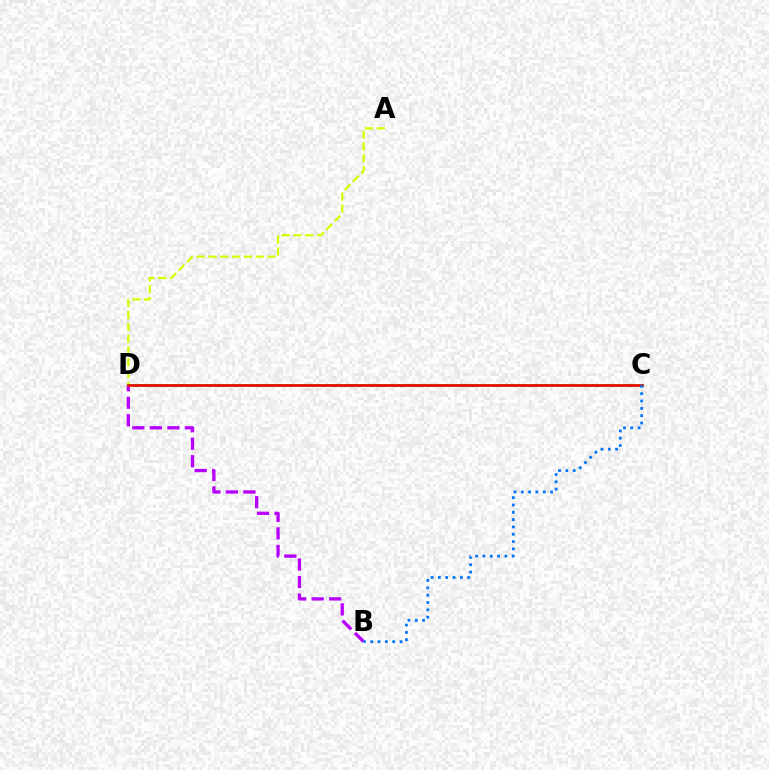{('A', 'D'): [{'color': '#d1ff00', 'line_style': 'dashed', 'thickness': 1.6}], ('B', 'D'): [{'color': '#b900ff', 'line_style': 'dashed', 'thickness': 2.38}], ('C', 'D'): [{'color': '#00ff5c', 'line_style': 'solid', 'thickness': 2.03}, {'color': '#ff0000', 'line_style': 'solid', 'thickness': 1.92}], ('B', 'C'): [{'color': '#0074ff', 'line_style': 'dotted', 'thickness': 1.99}]}